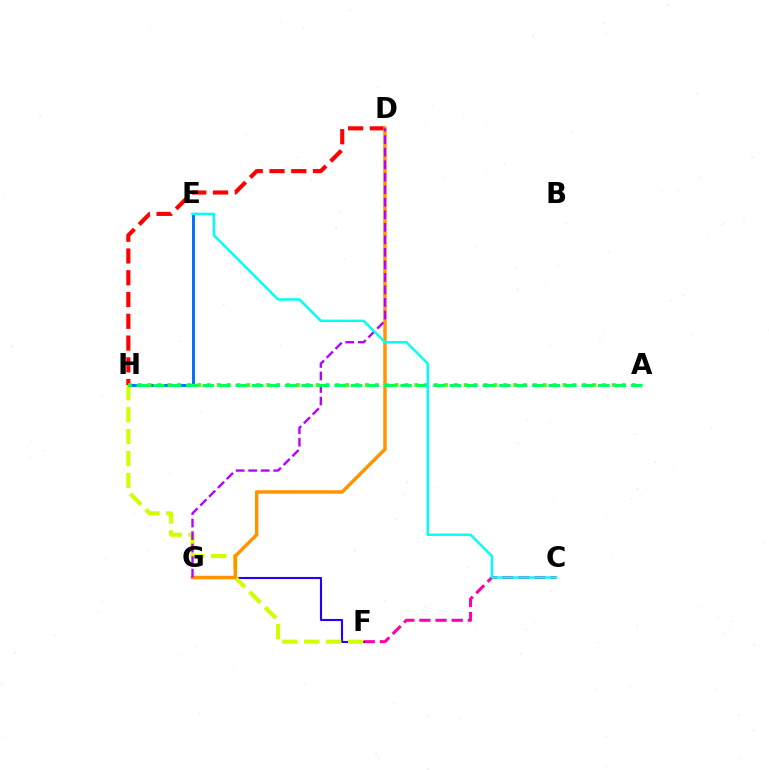{('E', 'H'): [{'color': '#0074ff', 'line_style': 'solid', 'thickness': 2.14}], ('D', 'H'): [{'color': '#ff0000', 'line_style': 'dashed', 'thickness': 2.96}], ('C', 'F'): [{'color': '#ff00ac', 'line_style': 'dashed', 'thickness': 2.19}], ('F', 'G'): [{'color': '#2500ff', 'line_style': 'solid', 'thickness': 1.52}], ('F', 'H'): [{'color': '#d1ff00', 'line_style': 'dashed', 'thickness': 2.98}], ('D', 'G'): [{'color': '#ff9400', 'line_style': 'solid', 'thickness': 2.48}, {'color': '#b900ff', 'line_style': 'dashed', 'thickness': 1.7}], ('A', 'H'): [{'color': '#3dff00', 'line_style': 'dotted', 'thickness': 2.68}, {'color': '#00ff5c', 'line_style': 'dashed', 'thickness': 2.24}], ('C', 'E'): [{'color': '#00fff6', 'line_style': 'solid', 'thickness': 1.76}]}